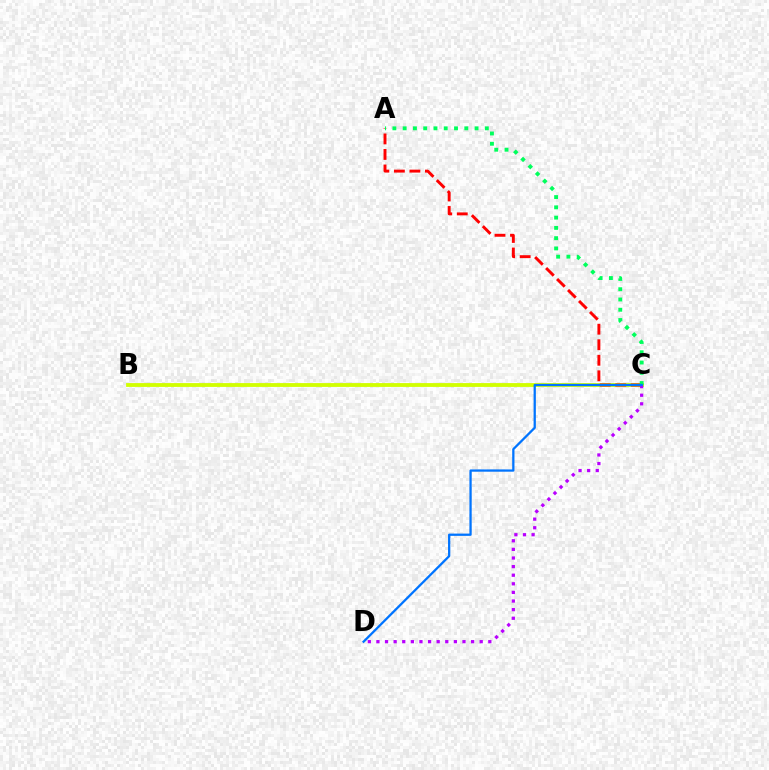{('B', 'C'): [{'color': '#d1ff00', 'line_style': 'solid', 'thickness': 2.75}], ('A', 'C'): [{'color': '#ff0000', 'line_style': 'dashed', 'thickness': 2.11}, {'color': '#00ff5c', 'line_style': 'dotted', 'thickness': 2.79}], ('C', 'D'): [{'color': '#b900ff', 'line_style': 'dotted', 'thickness': 2.34}, {'color': '#0074ff', 'line_style': 'solid', 'thickness': 1.64}]}